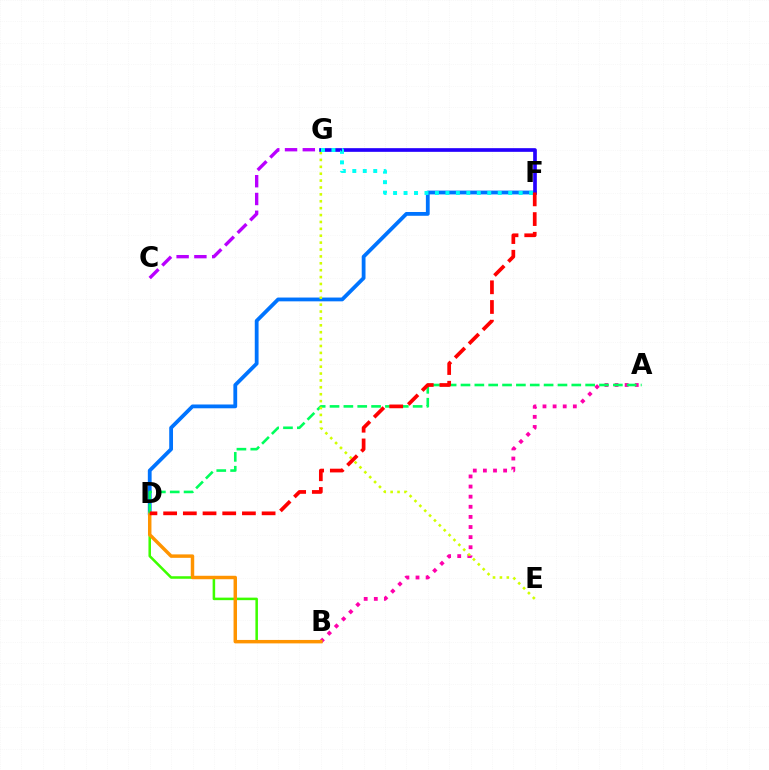{('C', 'G'): [{'color': '#b900ff', 'line_style': 'dashed', 'thickness': 2.42}], ('A', 'B'): [{'color': '#ff00ac', 'line_style': 'dotted', 'thickness': 2.75}], ('D', 'F'): [{'color': '#0074ff', 'line_style': 'solid', 'thickness': 2.73}, {'color': '#ff0000', 'line_style': 'dashed', 'thickness': 2.68}], ('B', 'D'): [{'color': '#3dff00', 'line_style': 'solid', 'thickness': 1.83}, {'color': '#ff9400', 'line_style': 'solid', 'thickness': 2.48}], ('A', 'D'): [{'color': '#00ff5c', 'line_style': 'dashed', 'thickness': 1.88}], ('E', 'G'): [{'color': '#d1ff00', 'line_style': 'dotted', 'thickness': 1.87}], ('F', 'G'): [{'color': '#2500ff', 'line_style': 'solid', 'thickness': 2.64}, {'color': '#00fff6', 'line_style': 'dotted', 'thickness': 2.84}]}